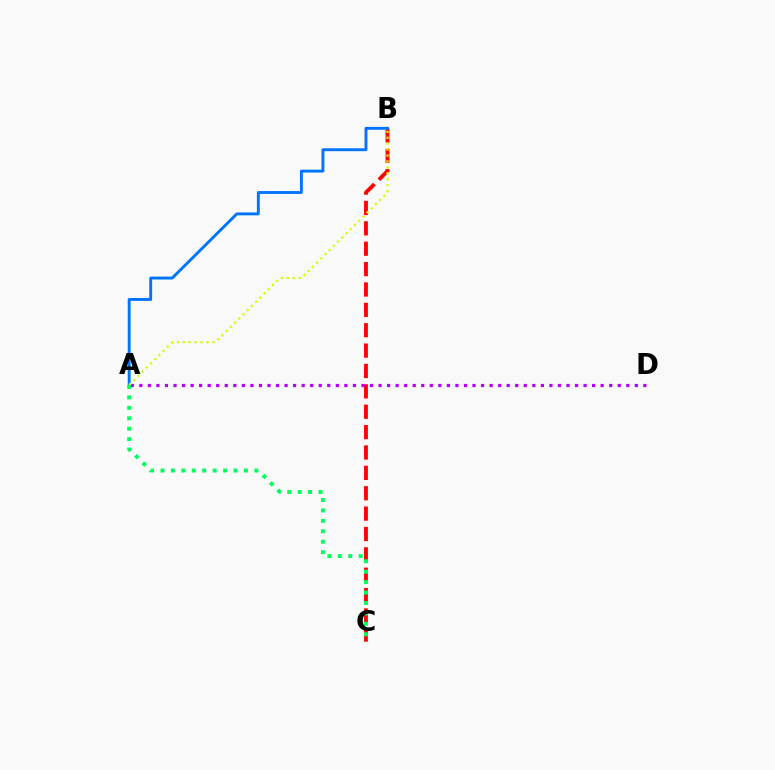{('B', 'C'): [{'color': '#ff0000', 'line_style': 'dashed', 'thickness': 2.77}], ('A', 'B'): [{'color': '#0074ff', 'line_style': 'solid', 'thickness': 2.08}, {'color': '#d1ff00', 'line_style': 'dotted', 'thickness': 1.61}], ('A', 'D'): [{'color': '#b900ff', 'line_style': 'dotted', 'thickness': 2.32}], ('A', 'C'): [{'color': '#00ff5c', 'line_style': 'dotted', 'thickness': 2.83}]}